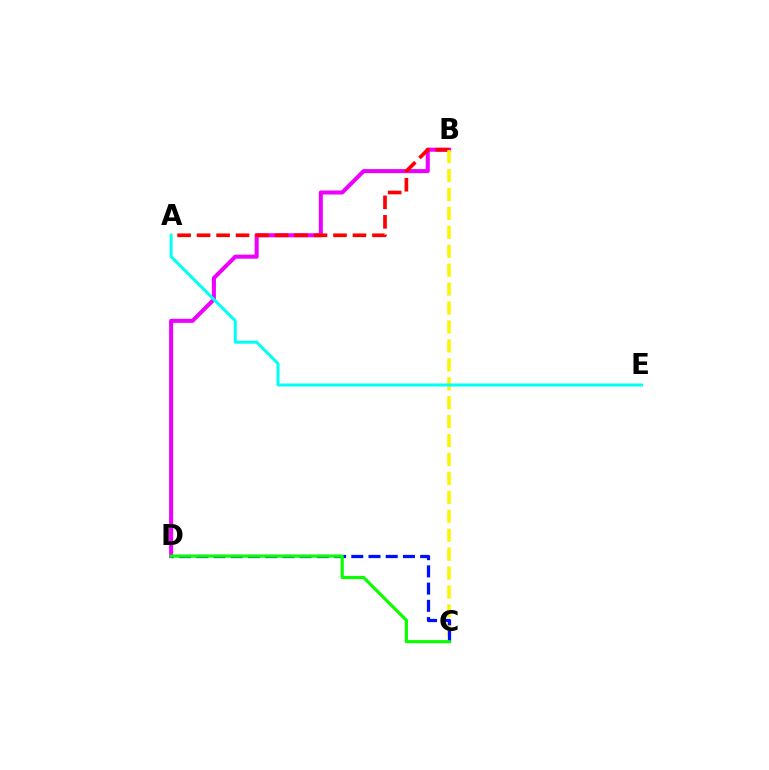{('B', 'D'): [{'color': '#ee00ff', 'line_style': 'solid', 'thickness': 2.91}], ('A', 'B'): [{'color': '#ff0000', 'line_style': 'dashed', 'thickness': 2.65}], ('B', 'C'): [{'color': '#fcf500', 'line_style': 'dashed', 'thickness': 2.57}], ('C', 'D'): [{'color': '#0010ff', 'line_style': 'dashed', 'thickness': 2.34}, {'color': '#08ff00', 'line_style': 'solid', 'thickness': 2.28}], ('A', 'E'): [{'color': '#00fff6', 'line_style': 'solid', 'thickness': 2.16}]}